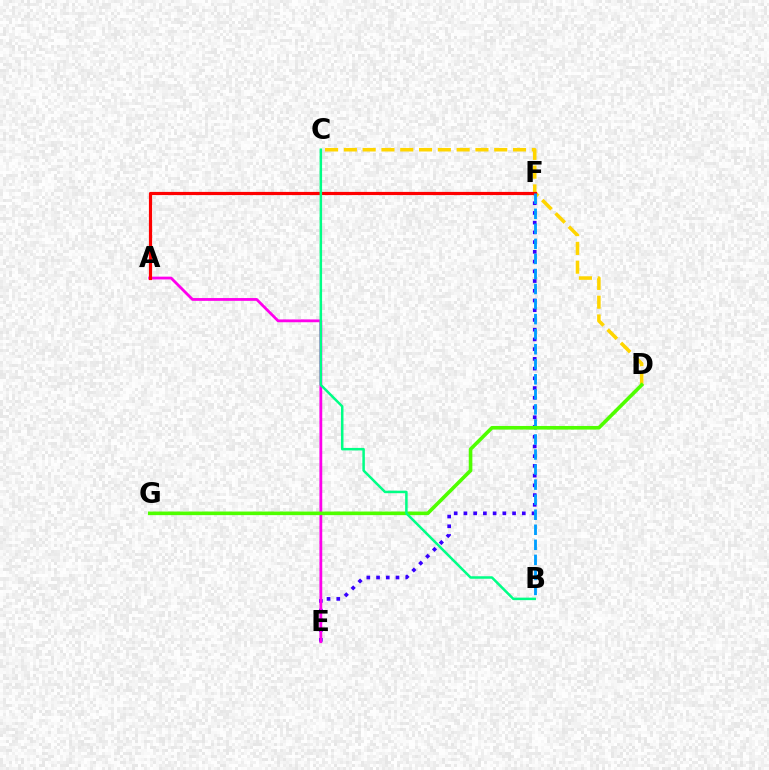{('C', 'D'): [{'color': '#ffd500', 'line_style': 'dashed', 'thickness': 2.55}], ('E', 'F'): [{'color': '#3700ff', 'line_style': 'dotted', 'thickness': 2.64}], ('A', 'E'): [{'color': '#ff00ed', 'line_style': 'solid', 'thickness': 2.02}], ('A', 'F'): [{'color': '#ff0000', 'line_style': 'solid', 'thickness': 2.3}], ('B', 'F'): [{'color': '#009eff', 'line_style': 'dashed', 'thickness': 2.04}], ('D', 'G'): [{'color': '#4fff00', 'line_style': 'solid', 'thickness': 2.6}], ('B', 'C'): [{'color': '#00ff86', 'line_style': 'solid', 'thickness': 1.81}]}